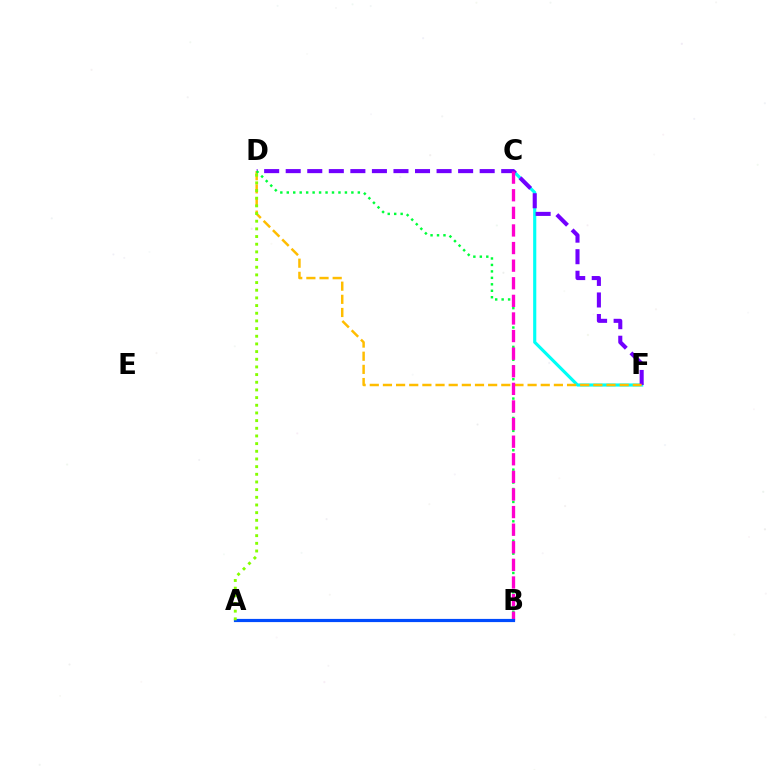{('C', 'F'): [{'color': '#00fff6', 'line_style': 'solid', 'thickness': 2.26}], ('D', 'F'): [{'color': '#7200ff', 'line_style': 'dashed', 'thickness': 2.93}, {'color': '#ffbd00', 'line_style': 'dashed', 'thickness': 1.79}], ('B', 'D'): [{'color': '#00ff39', 'line_style': 'dotted', 'thickness': 1.76}], ('B', 'C'): [{'color': '#ff00cf', 'line_style': 'dashed', 'thickness': 2.39}], ('A', 'B'): [{'color': '#ff0000', 'line_style': 'solid', 'thickness': 2.04}, {'color': '#004bff', 'line_style': 'solid', 'thickness': 2.29}], ('A', 'D'): [{'color': '#84ff00', 'line_style': 'dotted', 'thickness': 2.08}]}